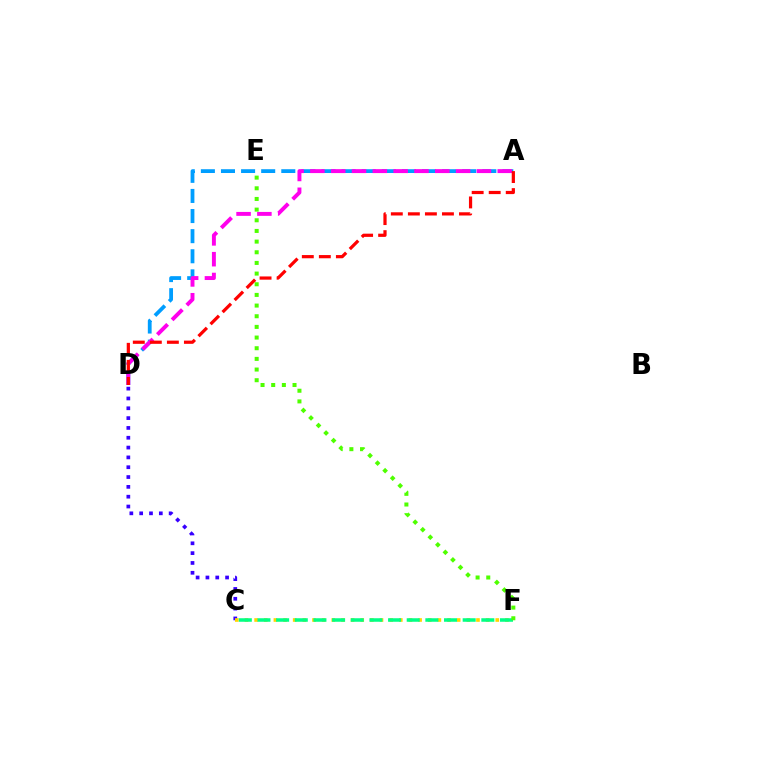{('C', 'D'): [{'color': '#3700ff', 'line_style': 'dotted', 'thickness': 2.67}], ('A', 'D'): [{'color': '#009eff', 'line_style': 'dashed', 'thickness': 2.73}, {'color': '#ff00ed', 'line_style': 'dashed', 'thickness': 2.83}, {'color': '#ff0000', 'line_style': 'dashed', 'thickness': 2.31}], ('C', 'F'): [{'color': '#ffd500', 'line_style': 'dotted', 'thickness': 2.62}, {'color': '#00ff86', 'line_style': 'dashed', 'thickness': 2.53}], ('E', 'F'): [{'color': '#4fff00', 'line_style': 'dotted', 'thickness': 2.9}]}